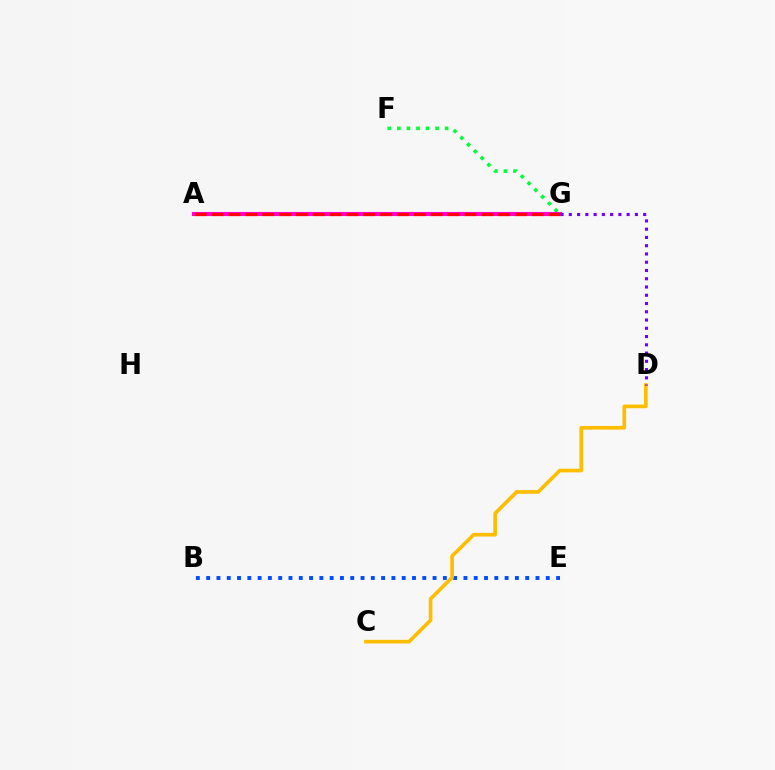{('A', 'G'): [{'color': '#84ff00', 'line_style': 'solid', 'thickness': 1.95}, {'color': '#00fff6', 'line_style': 'solid', 'thickness': 1.7}, {'color': '#ff00cf', 'line_style': 'solid', 'thickness': 2.95}, {'color': '#ff0000', 'line_style': 'dashed', 'thickness': 2.29}], ('B', 'E'): [{'color': '#004bff', 'line_style': 'dotted', 'thickness': 2.8}], ('F', 'G'): [{'color': '#00ff39', 'line_style': 'dotted', 'thickness': 2.6}], ('C', 'D'): [{'color': '#ffbd00', 'line_style': 'solid', 'thickness': 2.64}], ('D', 'G'): [{'color': '#7200ff', 'line_style': 'dotted', 'thickness': 2.24}]}